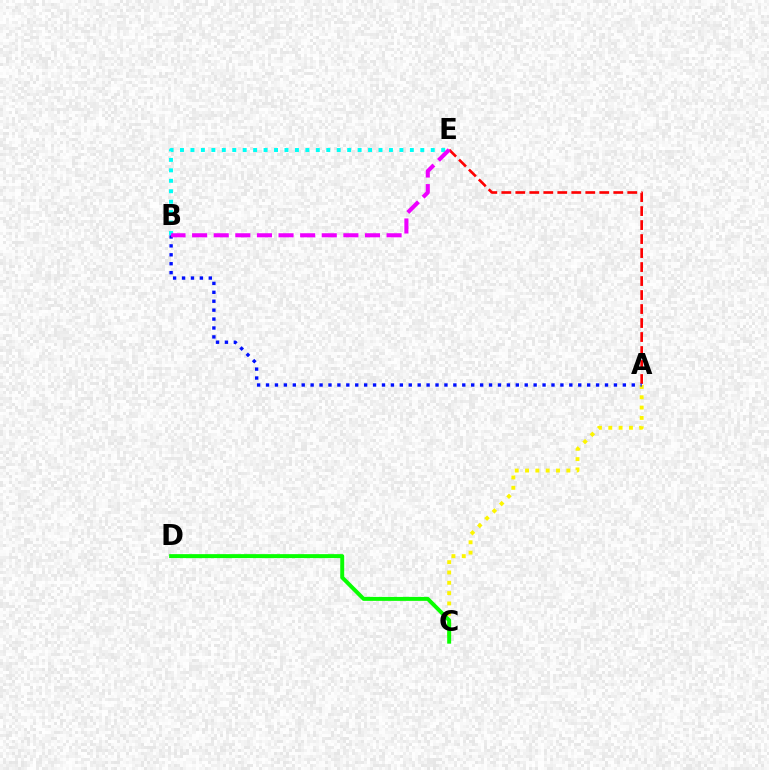{('A', 'C'): [{'color': '#fcf500', 'line_style': 'dotted', 'thickness': 2.8}], ('B', 'E'): [{'color': '#00fff6', 'line_style': 'dotted', 'thickness': 2.84}, {'color': '#ee00ff', 'line_style': 'dashed', 'thickness': 2.94}], ('C', 'D'): [{'color': '#08ff00', 'line_style': 'solid', 'thickness': 2.85}], ('A', 'E'): [{'color': '#ff0000', 'line_style': 'dashed', 'thickness': 1.9}], ('A', 'B'): [{'color': '#0010ff', 'line_style': 'dotted', 'thickness': 2.42}]}